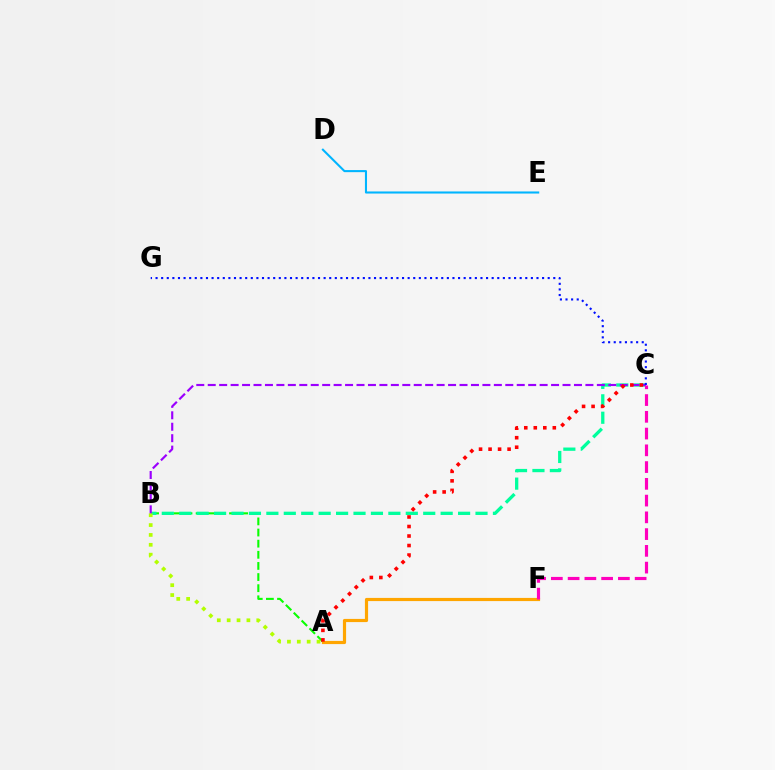{('A', 'B'): [{'color': '#08ff00', 'line_style': 'dashed', 'thickness': 1.51}, {'color': '#b3ff00', 'line_style': 'dotted', 'thickness': 2.68}], ('B', 'C'): [{'color': '#00ff9d', 'line_style': 'dashed', 'thickness': 2.37}, {'color': '#9b00ff', 'line_style': 'dashed', 'thickness': 1.55}], ('A', 'F'): [{'color': '#ffa500', 'line_style': 'solid', 'thickness': 2.28}], ('D', 'E'): [{'color': '#00b5ff', 'line_style': 'solid', 'thickness': 1.5}], ('C', 'G'): [{'color': '#0010ff', 'line_style': 'dotted', 'thickness': 1.52}], ('C', 'F'): [{'color': '#ff00bd', 'line_style': 'dashed', 'thickness': 2.28}], ('A', 'C'): [{'color': '#ff0000', 'line_style': 'dotted', 'thickness': 2.59}]}